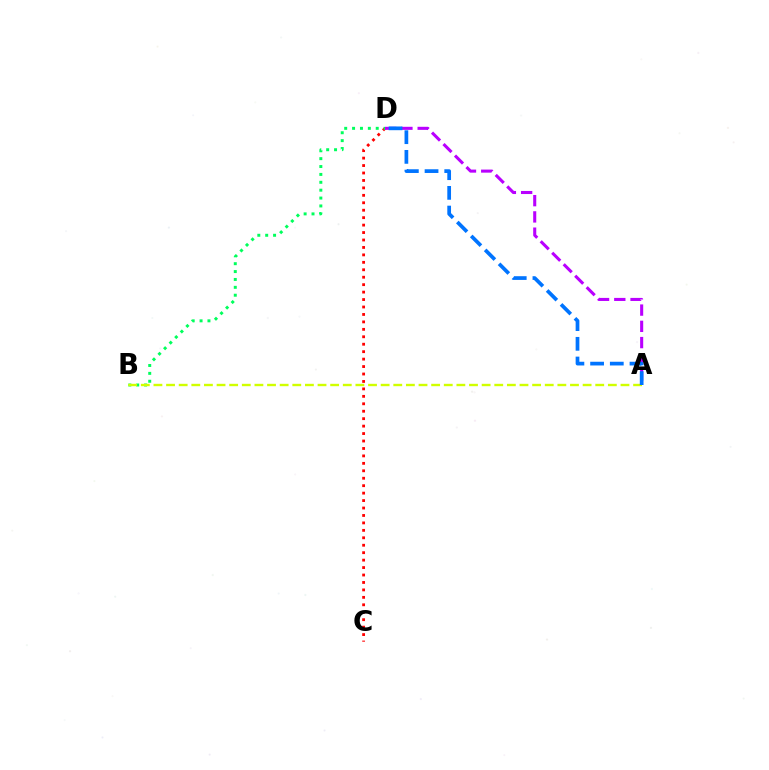{('C', 'D'): [{'color': '#ff0000', 'line_style': 'dotted', 'thickness': 2.02}], ('A', 'D'): [{'color': '#b900ff', 'line_style': 'dashed', 'thickness': 2.21}, {'color': '#0074ff', 'line_style': 'dashed', 'thickness': 2.68}], ('B', 'D'): [{'color': '#00ff5c', 'line_style': 'dotted', 'thickness': 2.14}], ('A', 'B'): [{'color': '#d1ff00', 'line_style': 'dashed', 'thickness': 1.71}]}